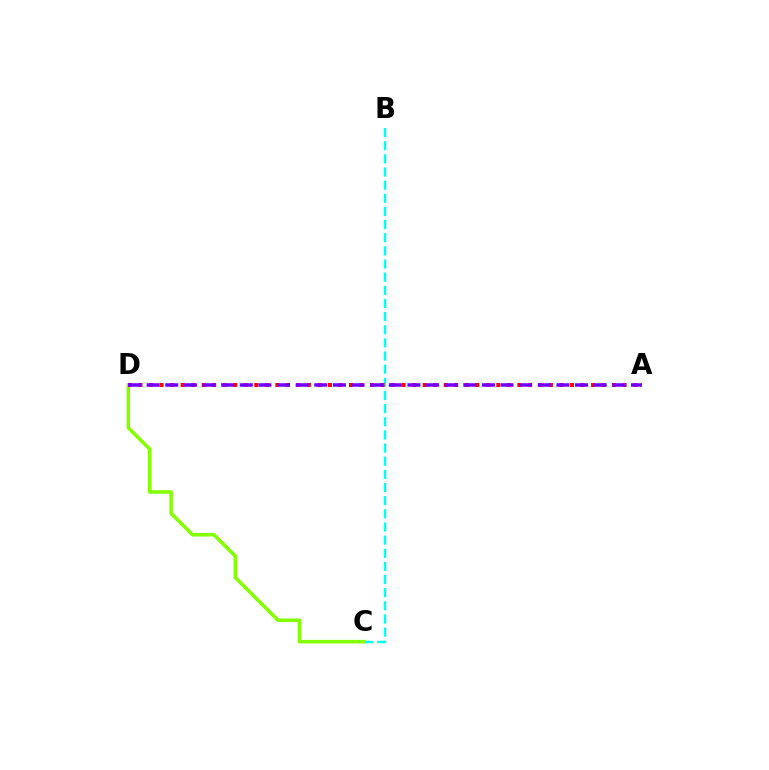{('B', 'C'): [{'color': '#00fff6', 'line_style': 'dashed', 'thickness': 1.79}], ('C', 'D'): [{'color': '#84ff00', 'line_style': 'solid', 'thickness': 2.56}], ('A', 'D'): [{'color': '#ff0000', 'line_style': 'dotted', 'thickness': 2.86}, {'color': '#7200ff', 'line_style': 'dashed', 'thickness': 2.53}]}